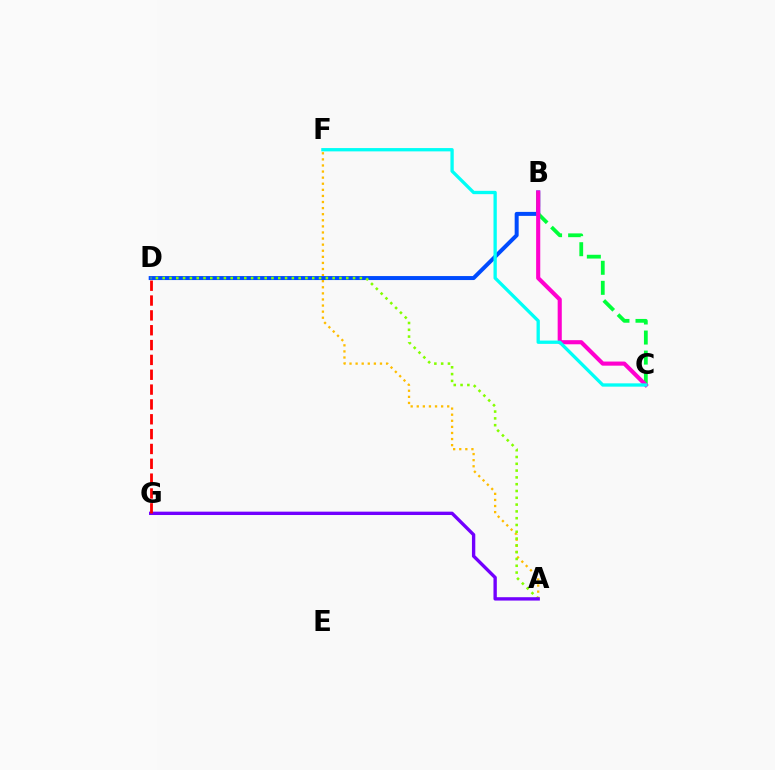{('A', 'F'): [{'color': '#ffbd00', 'line_style': 'dotted', 'thickness': 1.65}], ('B', 'D'): [{'color': '#004bff', 'line_style': 'solid', 'thickness': 2.88}], ('A', 'D'): [{'color': '#84ff00', 'line_style': 'dotted', 'thickness': 1.85}], ('B', 'C'): [{'color': '#00ff39', 'line_style': 'dashed', 'thickness': 2.72}, {'color': '#ff00cf', 'line_style': 'solid', 'thickness': 2.96}], ('A', 'G'): [{'color': '#7200ff', 'line_style': 'solid', 'thickness': 2.42}], ('C', 'F'): [{'color': '#00fff6', 'line_style': 'solid', 'thickness': 2.38}], ('D', 'G'): [{'color': '#ff0000', 'line_style': 'dashed', 'thickness': 2.02}]}